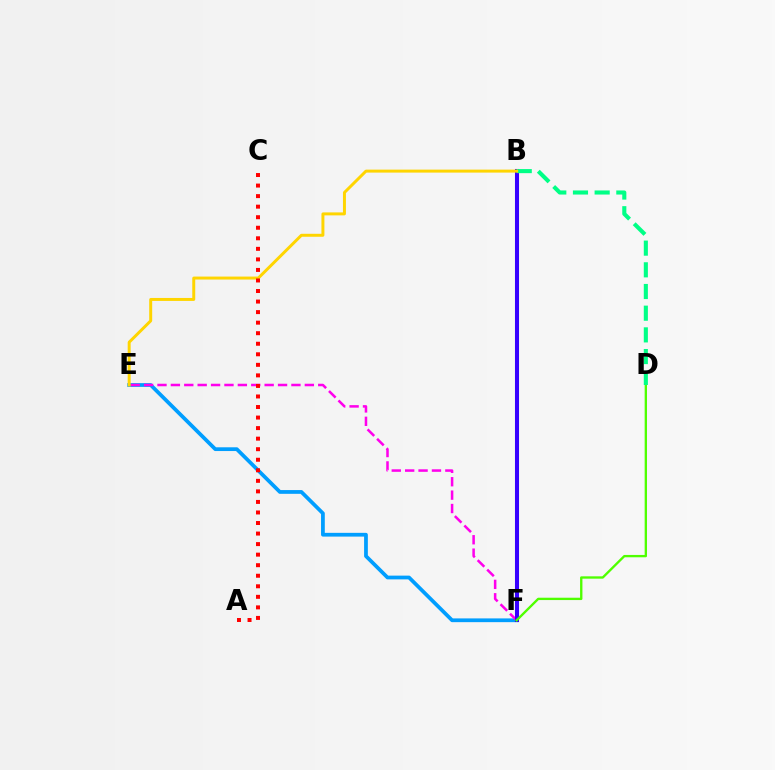{('E', 'F'): [{'color': '#009eff', 'line_style': 'solid', 'thickness': 2.7}, {'color': '#ff00ed', 'line_style': 'dashed', 'thickness': 1.82}], ('B', 'F'): [{'color': '#3700ff', 'line_style': 'solid', 'thickness': 2.92}], ('D', 'F'): [{'color': '#4fff00', 'line_style': 'solid', 'thickness': 1.69}], ('B', 'D'): [{'color': '#00ff86', 'line_style': 'dashed', 'thickness': 2.95}], ('B', 'E'): [{'color': '#ffd500', 'line_style': 'solid', 'thickness': 2.14}], ('A', 'C'): [{'color': '#ff0000', 'line_style': 'dotted', 'thickness': 2.87}]}